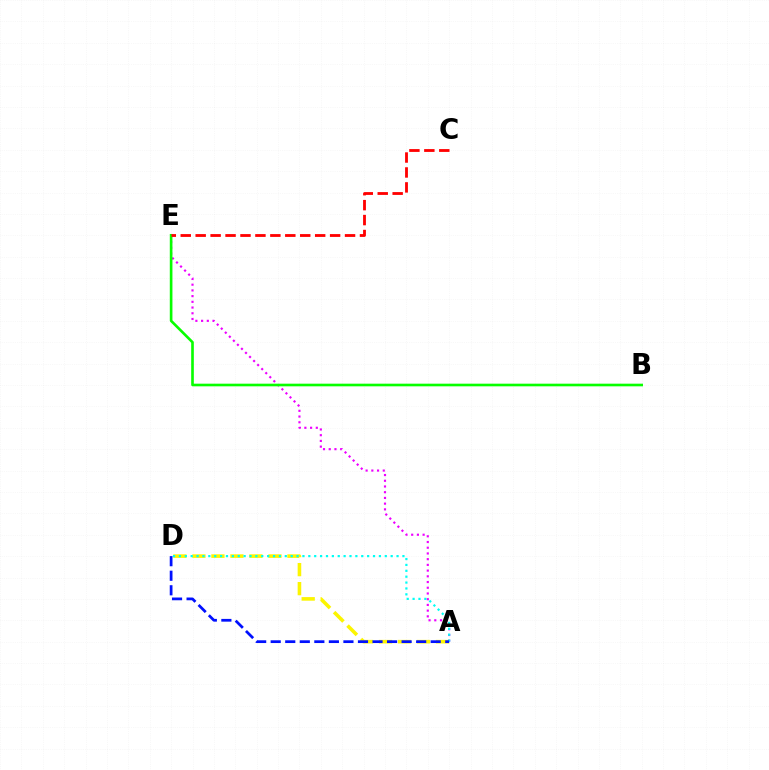{('A', 'E'): [{'color': '#ee00ff', 'line_style': 'dotted', 'thickness': 1.55}], ('A', 'D'): [{'color': '#fcf500', 'line_style': 'dashed', 'thickness': 2.58}, {'color': '#00fff6', 'line_style': 'dotted', 'thickness': 1.6}, {'color': '#0010ff', 'line_style': 'dashed', 'thickness': 1.98}], ('B', 'E'): [{'color': '#08ff00', 'line_style': 'solid', 'thickness': 1.9}], ('C', 'E'): [{'color': '#ff0000', 'line_style': 'dashed', 'thickness': 2.03}]}